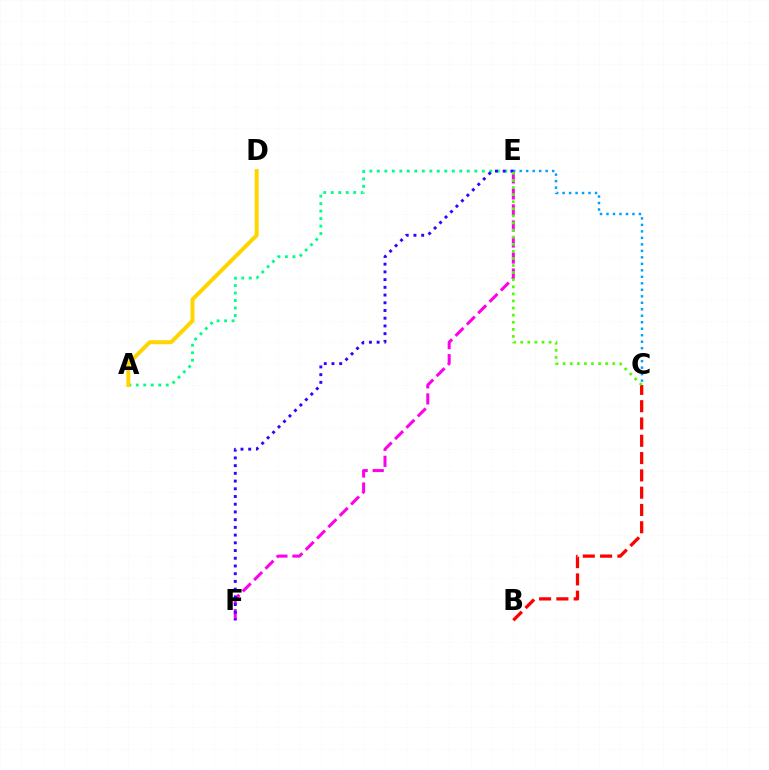{('A', 'E'): [{'color': '#00ff86', 'line_style': 'dotted', 'thickness': 2.04}], ('B', 'C'): [{'color': '#ff0000', 'line_style': 'dashed', 'thickness': 2.35}], ('C', 'E'): [{'color': '#009eff', 'line_style': 'dotted', 'thickness': 1.76}, {'color': '#4fff00', 'line_style': 'dotted', 'thickness': 1.93}], ('A', 'D'): [{'color': '#ffd500', 'line_style': 'solid', 'thickness': 2.86}], ('E', 'F'): [{'color': '#ff00ed', 'line_style': 'dashed', 'thickness': 2.18}, {'color': '#3700ff', 'line_style': 'dotted', 'thickness': 2.1}]}